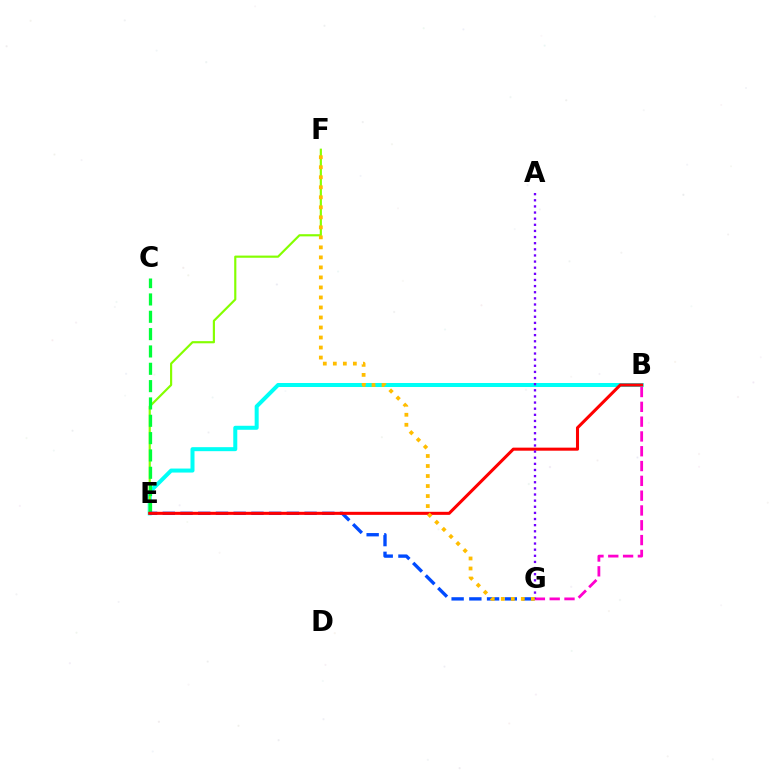{('B', 'G'): [{'color': '#ff00cf', 'line_style': 'dashed', 'thickness': 2.01}], ('B', 'E'): [{'color': '#00fff6', 'line_style': 'solid', 'thickness': 2.88}, {'color': '#ff0000', 'line_style': 'solid', 'thickness': 2.2}], ('E', 'F'): [{'color': '#84ff00', 'line_style': 'solid', 'thickness': 1.56}], ('C', 'E'): [{'color': '#00ff39', 'line_style': 'dashed', 'thickness': 2.35}], ('E', 'G'): [{'color': '#004bff', 'line_style': 'dashed', 'thickness': 2.41}], ('A', 'G'): [{'color': '#7200ff', 'line_style': 'dotted', 'thickness': 1.67}], ('F', 'G'): [{'color': '#ffbd00', 'line_style': 'dotted', 'thickness': 2.72}]}